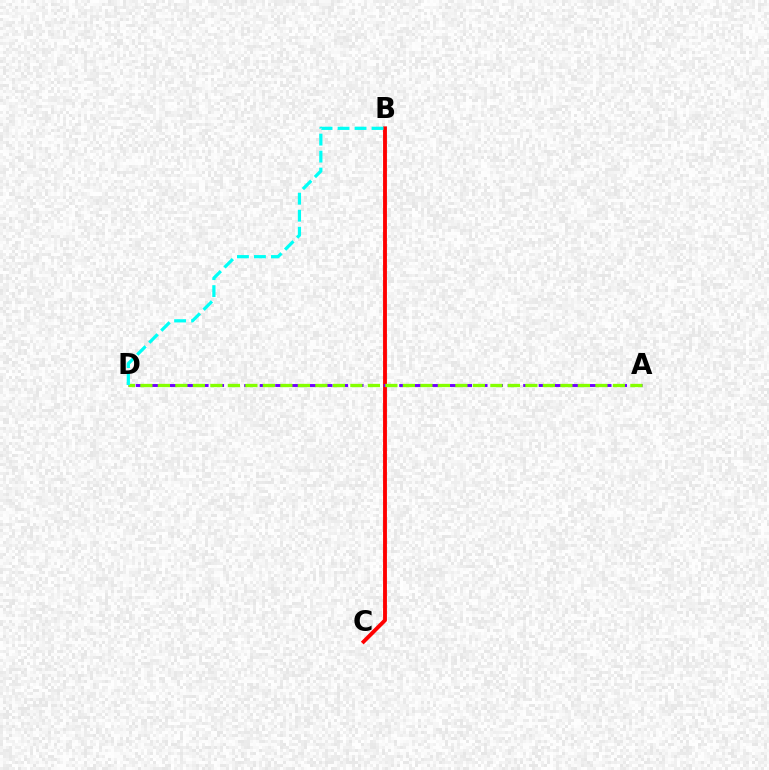{('B', 'C'): [{'color': '#ff0000', 'line_style': 'solid', 'thickness': 2.78}], ('A', 'D'): [{'color': '#7200ff', 'line_style': 'dashed', 'thickness': 2.11}, {'color': '#84ff00', 'line_style': 'dashed', 'thickness': 2.38}], ('B', 'D'): [{'color': '#00fff6', 'line_style': 'dashed', 'thickness': 2.31}]}